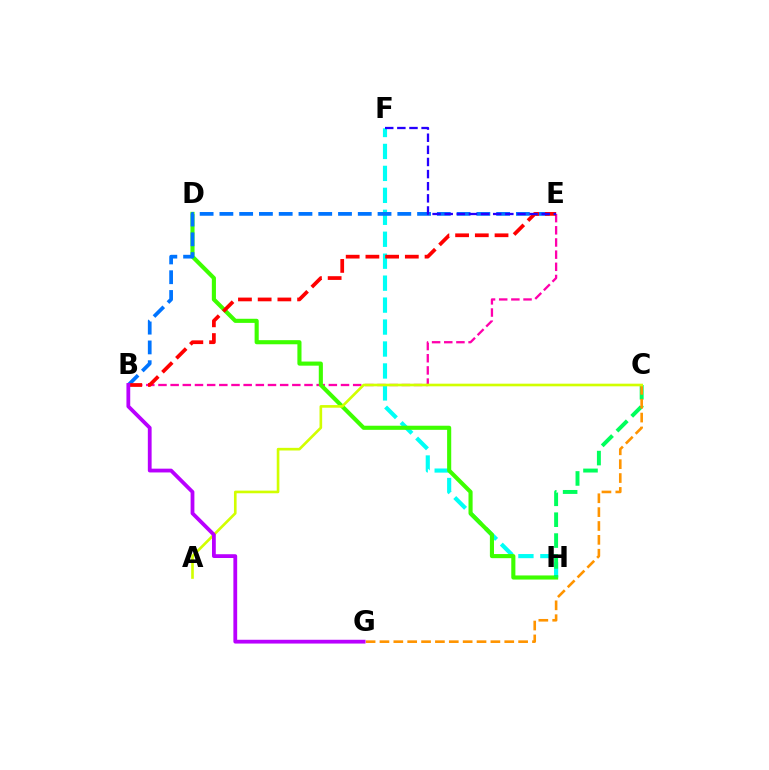{('B', 'E'): [{'color': '#ff00ac', 'line_style': 'dashed', 'thickness': 1.65}, {'color': '#0074ff', 'line_style': 'dashed', 'thickness': 2.69}, {'color': '#ff0000', 'line_style': 'dashed', 'thickness': 2.68}], ('F', 'H'): [{'color': '#00fff6', 'line_style': 'dashed', 'thickness': 2.98}], ('D', 'H'): [{'color': '#3dff00', 'line_style': 'solid', 'thickness': 2.96}], ('C', 'H'): [{'color': '#00ff5c', 'line_style': 'dashed', 'thickness': 2.84}], ('C', 'G'): [{'color': '#ff9400', 'line_style': 'dashed', 'thickness': 1.88}], ('A', 'C'): [{'color': '#d1ff00', 'line_style': 'solid', 'thickness': 1.9}], ('B', 'G'): [{'color': '#b900ff', 'line_style': 'solid', 'thickness': 2.73}], ('E', 'F'): [{'color': '#2500ff', 'line_style': 'dashed', 'thickness': 1.65}]}